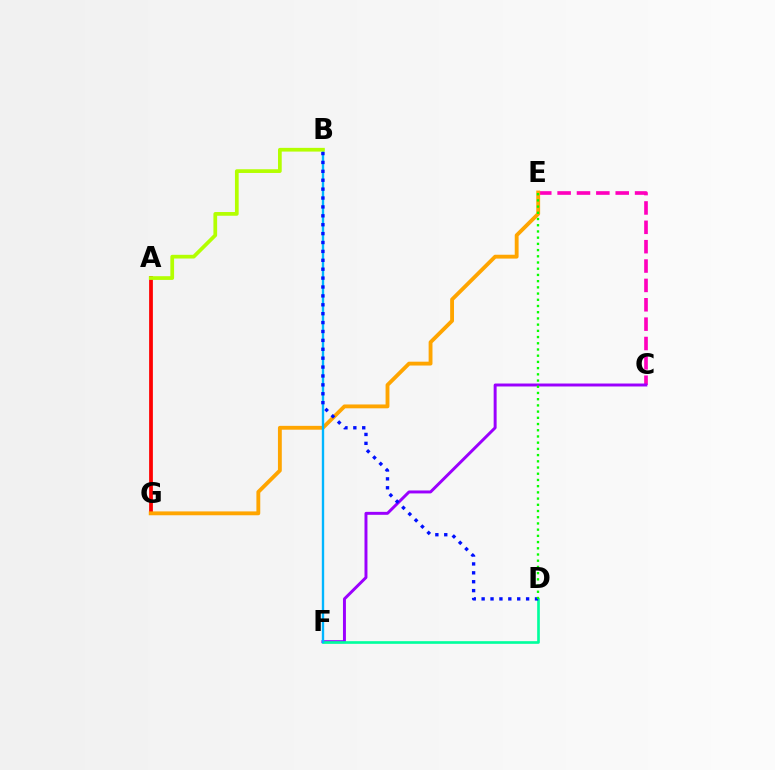{('C', 'E'): [{'color': '#ff00bd', 'line_style': 'dashed', 'thickness': 2.63}], ('A', 'G'): [{'color': '#ff0000', 'line_style': 'solid', 'thickness': 2.71}], ('C', 'F'): [{'color': '#9b00ff', 'line_style': 'solid', 'thickness': 2.13}], ('E', 'G'): [{'color': '#ffa500', 'line_style': 'solid', 'thickness': 2.77}], ('D', 'F'): [{'color': '#00ff9d', 'line_style': 'solid', 'thickness': 1.91}], ('B', 'F'): [{'color': '#00b5ff', 'line_style': 'solid', 'thickness': 1.7}], ('B', 'D'): [{'color': '#0010ff', 'line_style': 'dotted', 'thickness': 2.42}], ('A', 'B'): [{'color': '#b3ff00', 'line_style': 'solid', 'thickness': 2.68}], ('D', 'E'): [{'color': '#08ff00', 'line_style': 'dotted', 'thickness': 1.69}]}